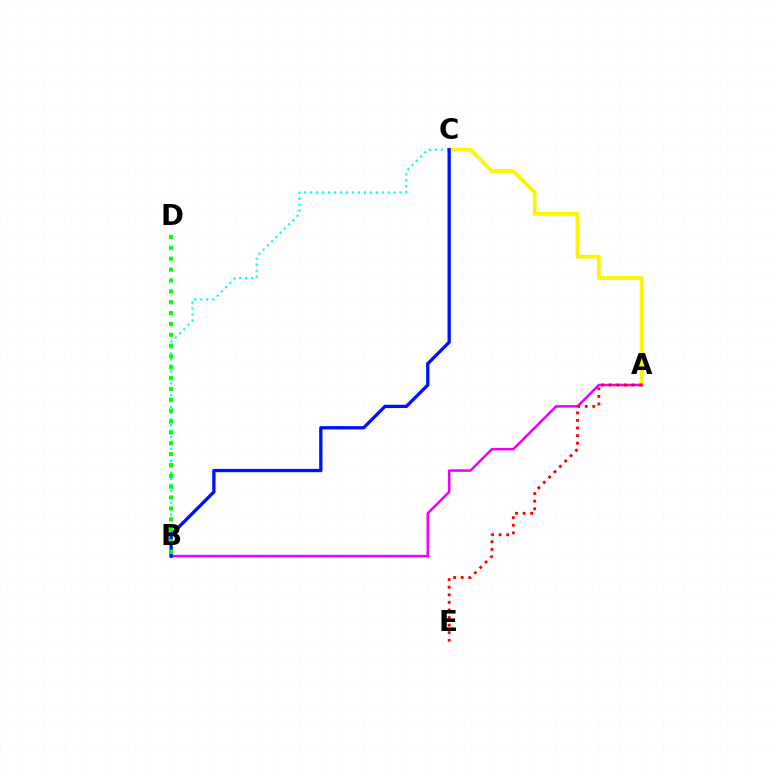{('A', 'C'): [{'color': '#fcf500', 'line_style': 'solid', 'thickness': 2.72}], ('B', 'C'): [{'color': '#00fff6', 'line_style': 'dotted', 'thickness': 1.62}, {'color': '#0010ff', 'line_style': 'solid', 'thickness': 2.38}], ('A', 'B'): [{'color': '#ee00ff', 'line_style': 'solid', 'thickness': 1.84}], ('A', 'E'): [{'color': '#ff0000', 'line_style': 'dotted', 'thickness': 2.06}], ('B', 'D'): [{'color': '#08ff00', 'line_style': 'dotted', 'thickness': 2.95}]}